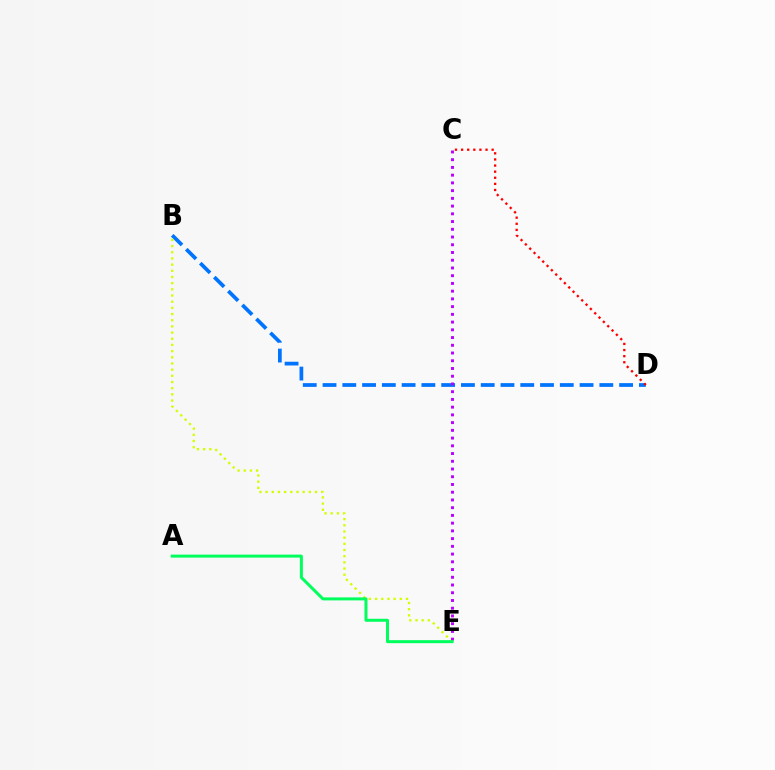{('B', 'D'): [{'color': '#0074ff', 'line_style': 'dashed', 'thickness': 2.69}], ('C', 'D'): [{'color': '#ff0000', 'line_style': 'dotted', 'thickness': 1.66}], ('B', 'E'): [{'color': '#d1ff00', 'line_style': 'dotted', 'thickness': 1.68}], ('C', 'E'): [{'color': '#b900ff', 'line_style': 'dotted', 'thickness': 2.1}], ('A', 'E'): [{'color': '#00ff5c', 'line_style': 'solid', 'thickness': 2.16}]}